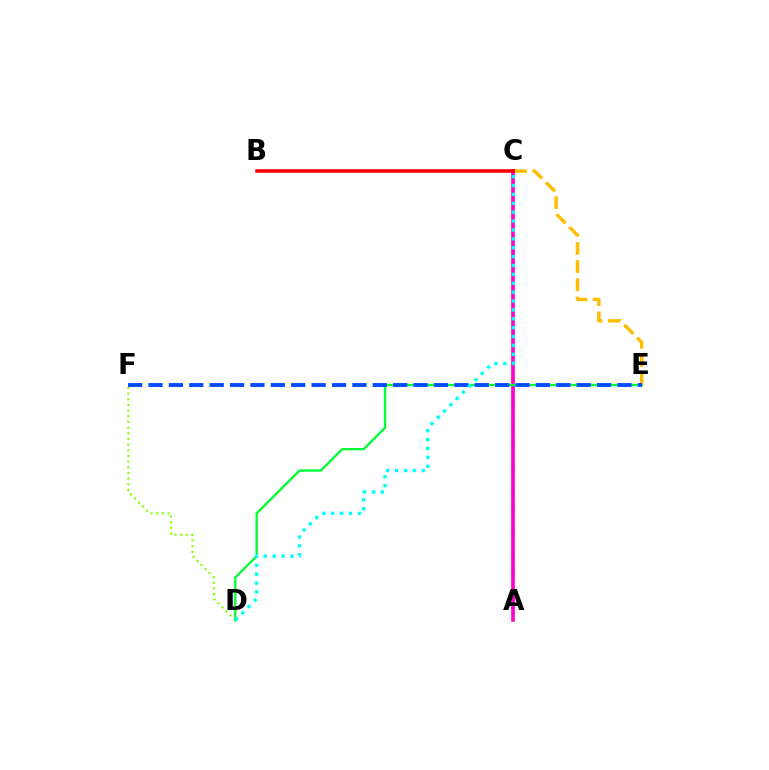{('C', 'E'): [{'color': '#ffbd00', 'line_style': 'dashed', 'thickness': 2.47}], ('A', 'C'): [{'color': '#7200ff', 'line_style': 'dashed', 'thickness': 1.73}, {'color': '#ff00cf', 'line_style': 'solid', 'thickness': 2.59}], ('D', 'F'): [{'color': '#84ff00', 'line_style': 'dotted', 'thickness': 1.54}], ('B', 'C'): [{'color': '#ff0000', 'line_style': 'solid', 'thickness': 2.55}], ('D', 'E'): [{'color': '#00ff39', 'line_style': 'solid', 'thickness': 1.68}], ('E', 'F'): [{'color': '#004bff', 'line_style': 'dashed', 'thickness': 2.77}], ('C', 'D'): [{'color': '#00fff6', 'line_style': 'dotted', 'thickness': 2.41}]}